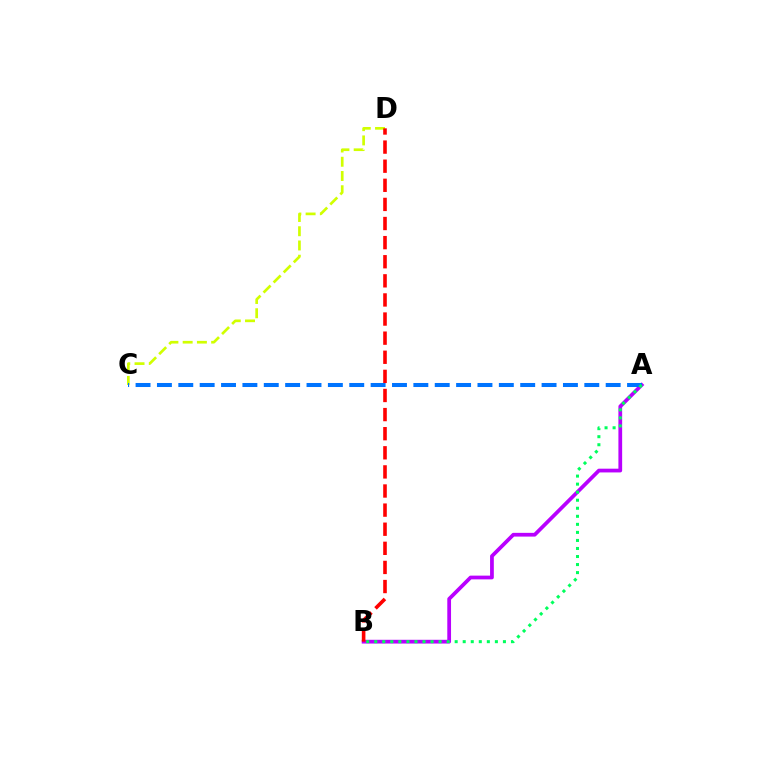{('A', 'B'): [{'color': '#b900ff', 'line_style': 'solid', 'thickness': 2.7}, {'color': '#00ff5c', 'line_style': 'dotted', 'thickness': 2.19}], ('C', 'D'): [{'color': '#d1ff00', 'line_style': 'dashed', 'thickness': 1.94}], ('A', 'C'): [{'color': '#0074ff', 'line_style': 'dashed', 'thickness': 2.9}], ('B', 'D'): [{'color': '#ff0000', 'line_style': 'dashed', 'thickness': 2.6}]}